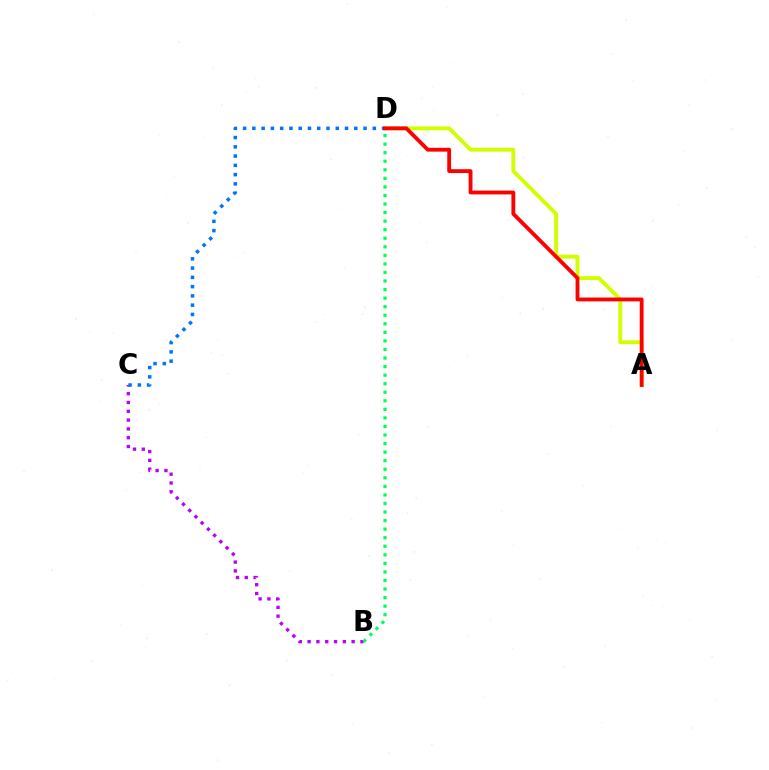{('B', 'C'): [{'color': '#b900ff', 'line_style': 'dotted', 'thickness': 2.39}], ('A', 'D'): [{'color': '#d1ff00', 'line_style': 'solid', 'thickness': 2.8}, {'color': '#ff0000', 'line_style': 'solid', 'thickness': 2.76}], ('B', 'D'): [{'color': '#00ff5c', 'line_style': 'dotted', 'thickness': 2.32}], ('C', 'D'): [{'color': '#0074ff', 'line_style': 'dotted', 'thickness': 2.52}]}